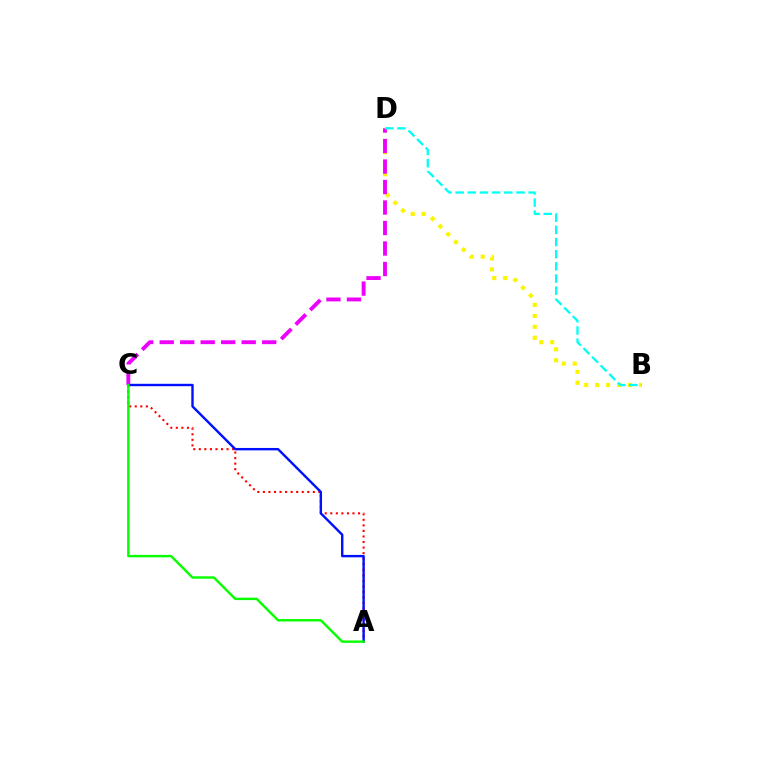{('B', 'D'): [{'color': '#fcf500', 'line_style': 'dotted', 'thickness': 2.98}, {'color': '#00fff6', 'line_style': 'dashed', 'thickness': 1.65}], ('C', 'D'): [{'color': '#ee00ff', 'line_style': 'dashed', 'thickness': 2.78}], ('A', 'C'): [{'color': '#ff0000', 'line_style': 'dotted', 'thickness': 1.51}, {'color': '#0010ff', 'line_style': 'solid', 'thickness': 1.73}, {'color': '#08ff00', 'line_style': 'solid', 'thickness': 1.74}]}